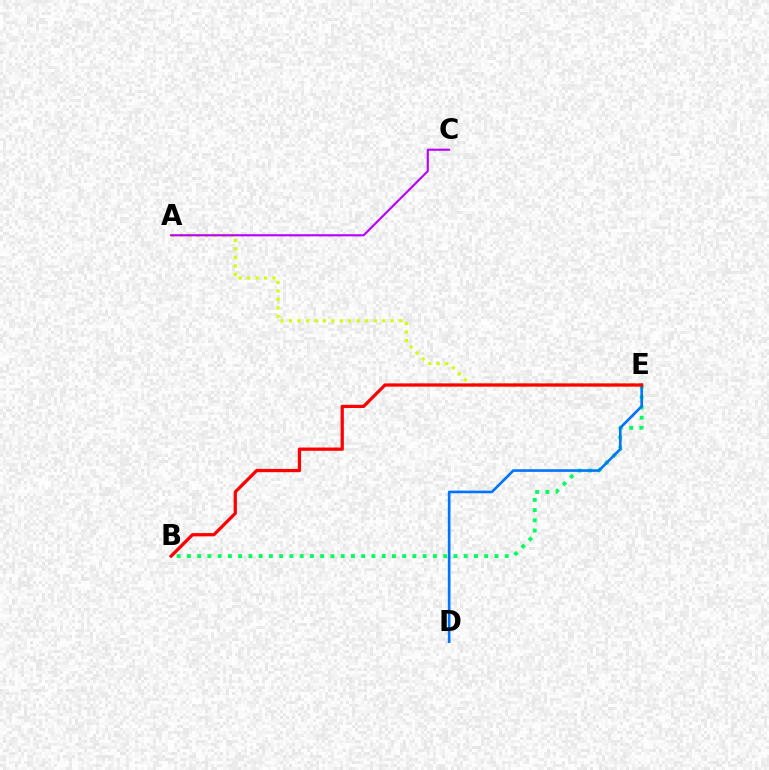{('B', 'E'): [{'color': '#00ff5c', 'line_style': 'dotted', 'thickness': 2.79}, {'color': '#ff0000', 'line_style': 'solid', 'thickness': 2.34}], ('A', 'E'): [{'color': '#d1ff00', 'line_style': 'dotted', 'thickness': 2.3}], ('A', 'C'): [{'color': '#b900ff', 'line_style': 'solid', 'thickness': 1.54}], ('D', 'E'): [{'color': '#0074ff', 'line_style': 'solid', 'thickness': 1.89}]}